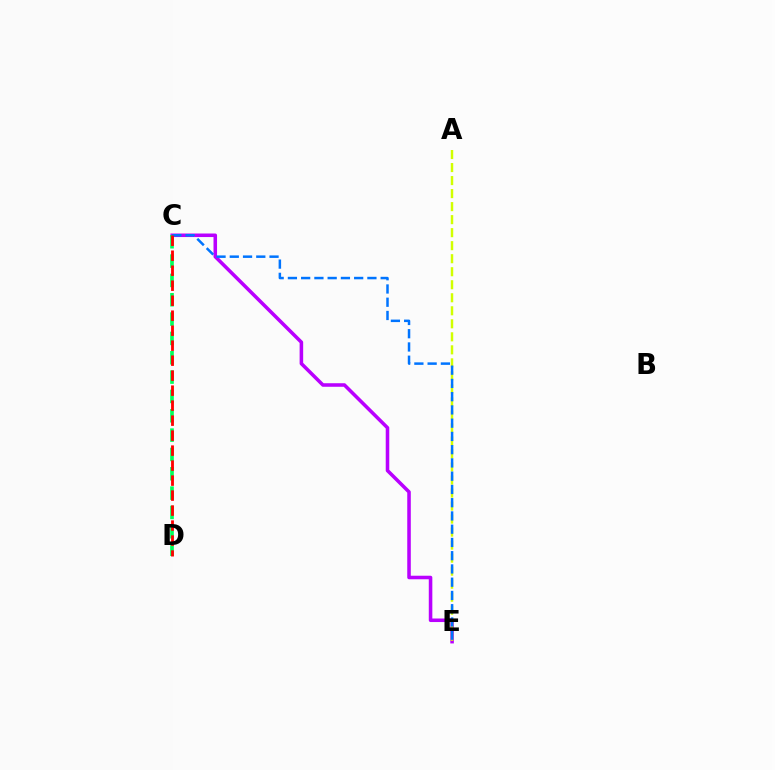{('C', 'E'): [{'color': '#b900ff', 'line_style': 'solid', 'thickness': 2.55}, {'color': '#0074ff', 'line_style': 'dashed', 'thickness': 1.8}], ('A', 'E'): [{'color': '#d1ff00', 'line_style': 'dashed', 'thickness': 1.77}], ('C', 'D'): [{'color': '#00ff5c', 'line_style': 'dashed', 'thickness': 2.63}, {'color': '#ff0000', 'line_style': 'dashed', 'thickness': 2.04}]}